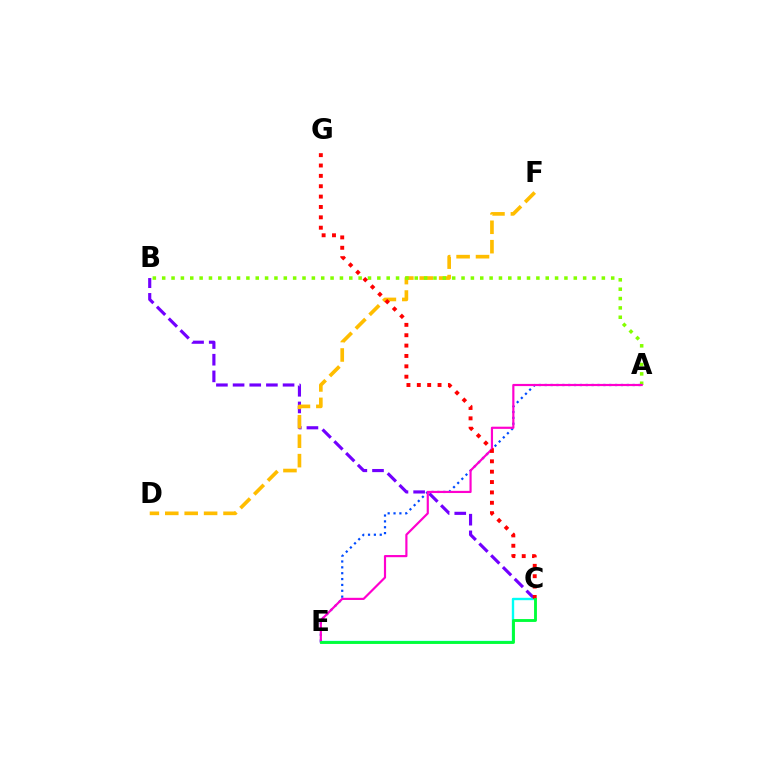{('B', 'C'): [{'color': '#7200ff', 'line_style': 'dashed', 'thickness': 2.26}], ('D', 'F'): [{'color': '#ffbd00', 'line_style': 'dashed', 'thickness': 2.64}], ('A', 'B'): [{'color': '#84ff00', 'line_style': 'dotted', 'thickness': 2.54}], ('C', 'E'): [{'color': '#00fff6', 'line_style': 'solid', 'thickness': 1.71}, {'color': '#00ff39', 'line_style': 'solid', 'thickness': 2.06}], ('A', 'E'): [{'color': '#004bff', 'line_style': 'dotted', 'thickness': 1.59}, {'color': '#ff00cf', 'line_style': 'solid', 'thickness': 1.57}], ('C', 'G'): [{'color': '#ff0000', 'line_style': 'dotted', 'thickness': 2.82}]}